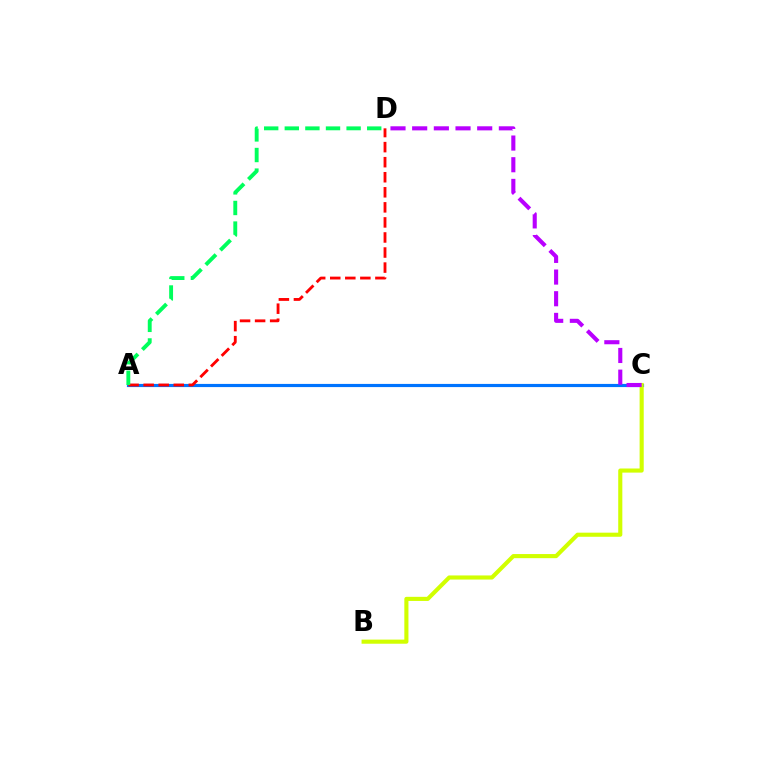{('A', 'C'): [{'color': '#0074ff', 'line_style': 'solid', 'thickness': 2.28}], ('B', 'C'): [{'color': '#d1ff00', 'line_style': 'solid', 'thickness': 2.96}], ('A', 'D'): [{'color': '#ff0000', 'line_style': 'dashed', 'thickness': 2.05}, {'color': '#00ff5c', 'line_style': 'dashed', 'thickness': 2.8}], ('C', 'D'): [{'color': '#b900ff', 'line_style': 'dashed', 'thickness': 2.94}]}